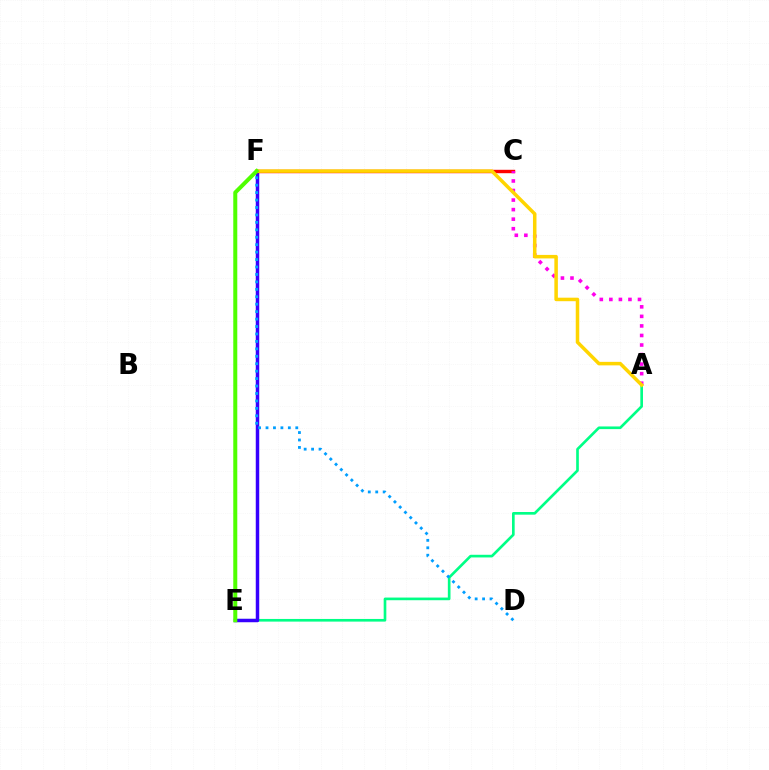{('A', 'E'): [{'color': '#00ff86', 'line_style': 'solid', 'thickness': 1.91}], ('E', 'F'): [{'color': '#3700ff', 'line_style': 'solid', 'thickness': 2.5}, {'color': '#4fff00', 'line_style': 'solid', 'thickness': 2.89}], ('C', 'F'): [{'color': '#ff0000', 'line_style': 'solid', 'thickness': 2.45}], ('A', 'C'): [{'color': '#ff00ed', 'line_style': 'dotted', 'thickness': 2.59}], ('A', 'F'): [{'color': '#ffd500', 'line_style': 'solid', 'thickness': 2.53}], ('D', 'F'): [{'color': '#009eff', 'line_style': 'dotted', 'thickness': 2.02}]}